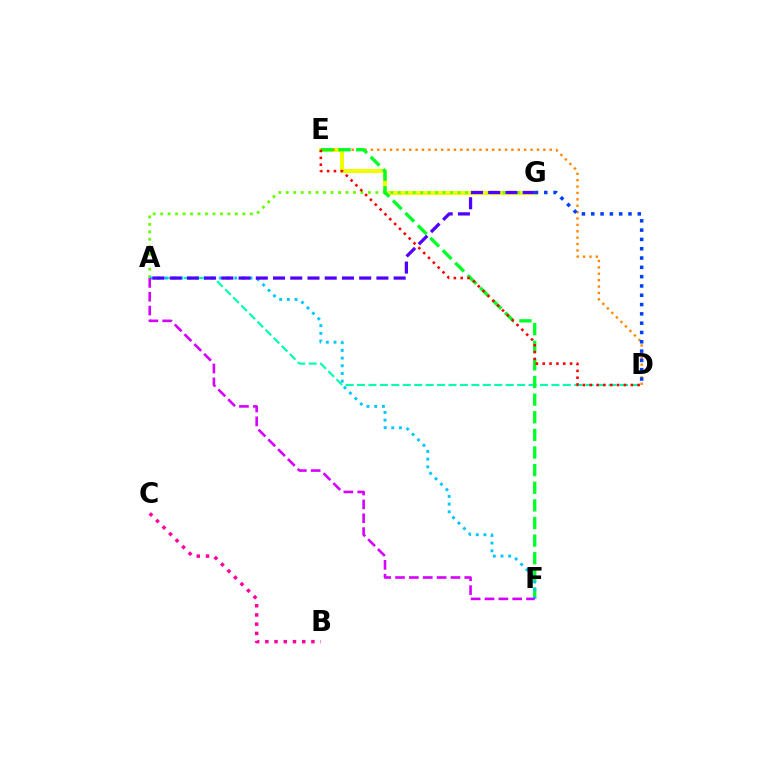{('E', 'G'): [{'color': '#eeff00', 'line_style': 'solid', 'thickness': 2.87}], ('A', 'D'): [{'color': '#00ffaf', 'line_style': 'dashed', 'thickness': 1.55}], ('A', 'G'): [{'color': '#66ff00', 'line_style': 'dotted', 'thickness': 2.03}, {'color': '#4f00ff', 'line_style': 'dashed', 'thickness': 2.34}], ('B', 'C'): [{'color': '#ff00a0', 'line_style': 'dotted', 'thickness': 2.5}], ('D', 'E'): [{'color': '#ff8800', 'line_style': 'dotted', 'thickness': 1.74}, {'color': '#ff0000', 'line_style': 'dotted', 'thickness': 1.86}], ('E', 'F'): [{'color': '#00ff27', 'line_style': 'dashed', 'thickness': 2.39}], ('A', 'F'): [{'color': '#00c7ff', 'line_style': 'dotted', 'thickness': 2.09}, {'color': '#d600ff', 'line_style': 'dashed', 'thickness': 1.88}], ('D', 'G'): [{'color': '#003fff', 'line_style': 'dotted', 'thickness': 2.53}]}